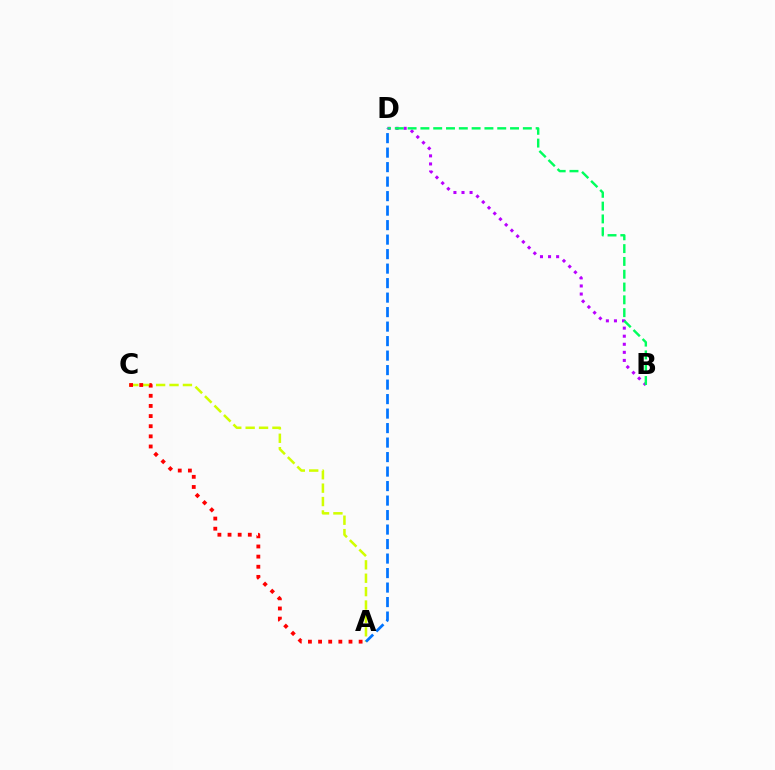{('B', 'D'): [{'color': '#b900ff', 'line_style': 'dotted', 'thickness': 2.19}, {'color': '#00ff5c', 'line_style': 'dashed', 'thickness': 1.74}], ('A', 'C'): [{'color': '#d1ff00', 'line_style': 'dashed', 'thickness': 1.82}, {'color': '#ff0000', 'line_style': 'dotted', 'thickness': 2.75}], ('A', 'D'): [{'color': '#0074ff', 'line_style': 'dashed', 'thickness': 1.97}]}